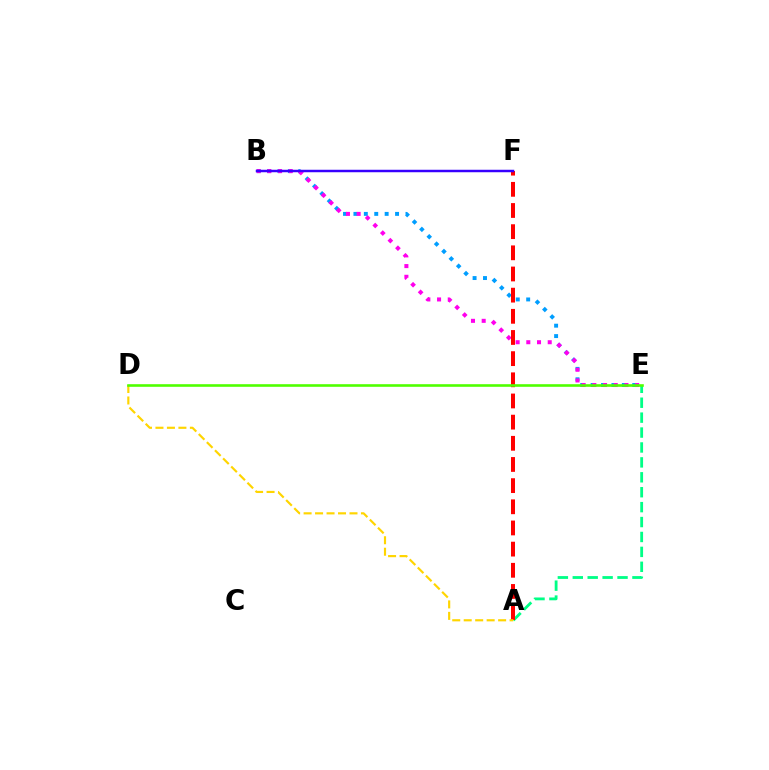{('A', 'E'): [{'color': '#00ff86', 'line_style': 'dashed', 'thickness': 2.03}], ('B', 'E'): [{'color': '#009eff', 'line_style': 'dotted', 'thickness': 2.83}, {'color': '#ff00ed', 'line_style': 'dotted', 'thickness': 2.91}], ('A', 'F'): [{'color': '#ff0000', 'line_style': 'dashed', 'thickness': 2.88}], ('A', 'D'): [{'color': '#ffd500', 'line_style': 'dashed', 'thickness': 1.56}], ('B', 'F'): [{'color': '#3700ff', 'line_style': 'solid', 'thickness': 1.78}], ('D', 'E'): [{'color': '#4fff00', 'line_style': 'solid', 'thickness': 1.88}]}